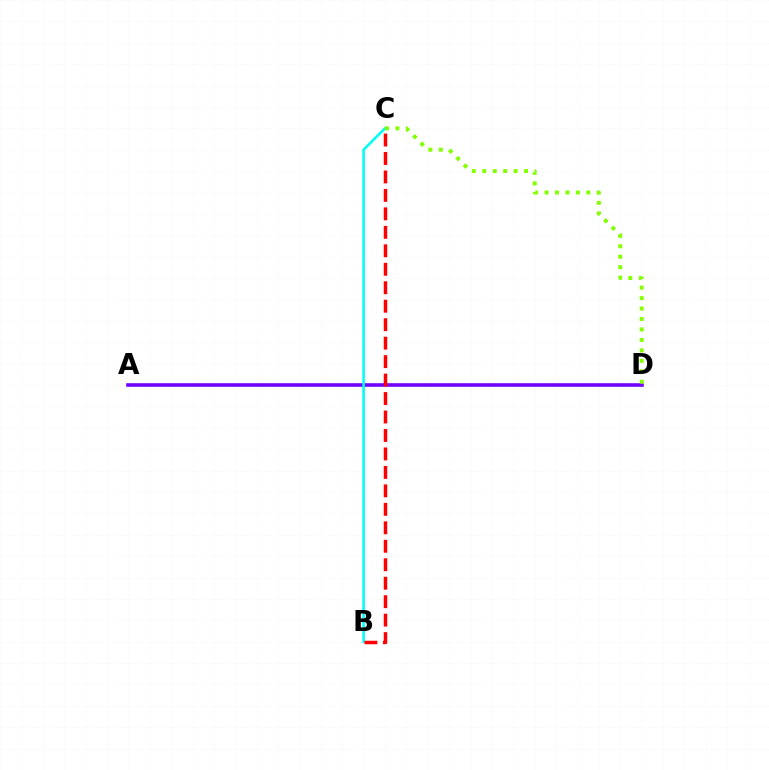{('A', 'D'): [{'color': '#7200ff', 'line_style': 'solid', 'thickness': 2.58}], ('B', 'C'): [{'color': '#00fff6', 'line_style': 'solid', 'thickness': 1.86}, {'color': '#ff0000', 'line_style': 'dashed', 'thickness': 2.51}], ('C', 'D'): [{'color': '#84ff00', 'line_style': 'dotted', 'thickness': 2.84}]}